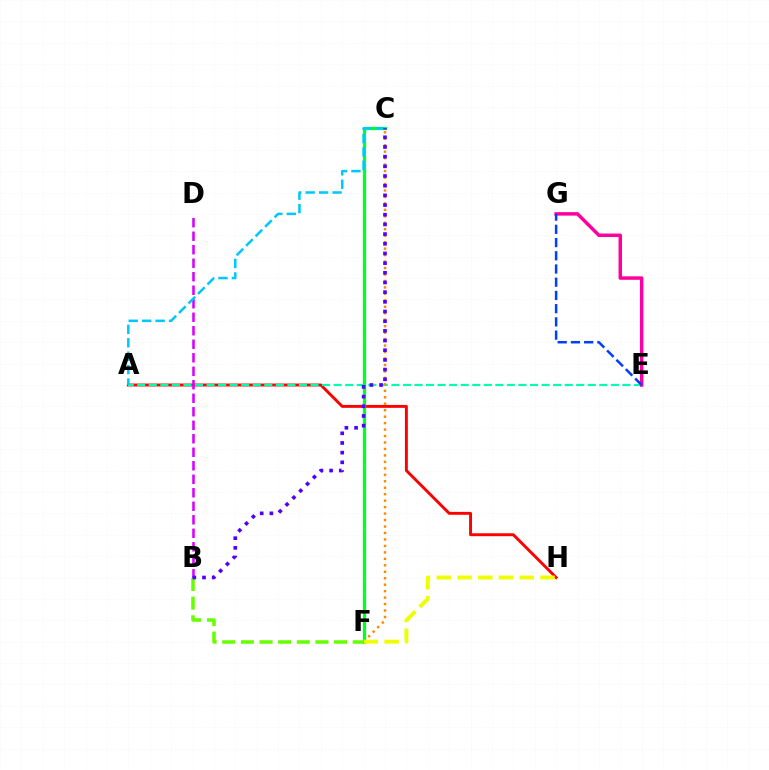{('A', 'H'): [{'color': '#ff0000', 'line_style': 'solid', 'thickness': 2.1}], ('A', 'E'): [{'color': '#00ffaf', 'line_style': 'dashed', 'thickness': 1.57}], ('C', 'F'): [{'color': '#ff8800', 'line_style': 'dotted', 'thickness': 1.76}, {'color': '#00ff27', 'line_style': 'solid', 'thickness': 2.36}], ('B', 'D'): [{'color': '#d600ff', 'line_style': 'dashed', 'thickness': 1.83}], ('B', 'F'): [{'color': '#66ff00', 'line_style': 'dashed', 'thickness': 2.53}], ('E', 'G'): [{'color': '#ff00a0', 'line_style': 'solid', 'thickness': 2.5}, {'color': '#003fff', 'line_style': 'dashed', 'thickness': 1.8}], ('A', 'C'): [{'color': '#00c7ff', 'line_style': 'dashed', 'thickness': 1.82}], ('B', 'C'): [{'color': '#4f00ff', 'line_style': 'dotted', 'thickness': 2.63}], ('F', 'H'): [{'color': '#eeff00', 'line_style': 'dashed', 'thickness': 2.82}]}